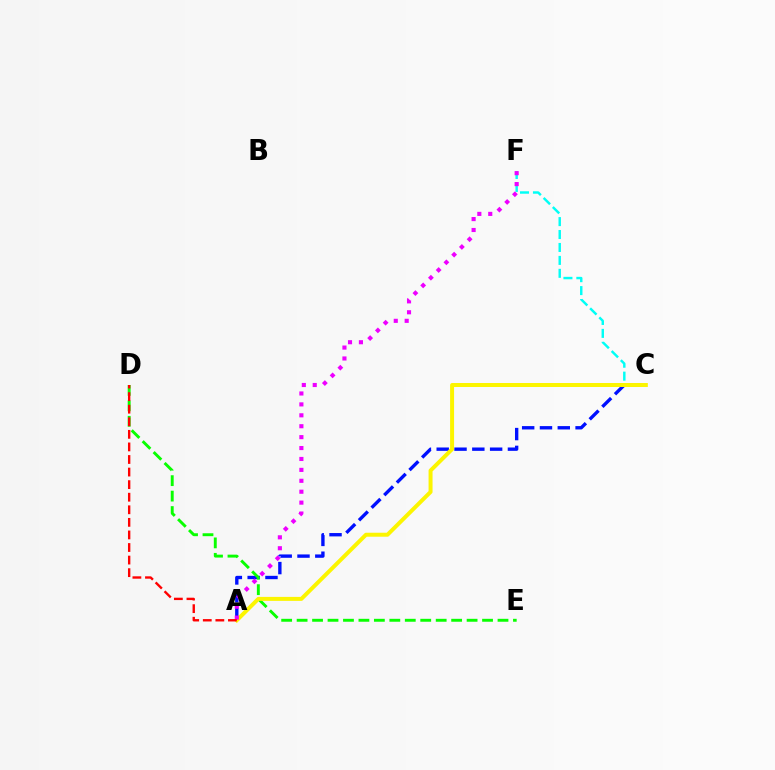{('C', 'F'): [{'color': '#00fff6', 'line_style': 'dashed', 'thickness': 1.76}], ('A', 'C'): [{'color': '#0010ff', 'line_style': 'dashed', 'thickness': 2.42}, {'color': '#fcf500', 'line_style': 'solid', 'thickness': 2.87}], ('D', 'E'): [{'color': '#08ff00', 'line_style': 'dashed', 'thickness': 2.1}], ('A', 'F'): [{'color': '#ee00ff', 'line_style': 'dotted', 'thickness': 2.97}], ('A', 'D'): [{'color': '#ff0000', 'line_style': 'dashed', 'thickness': 1.71}]}